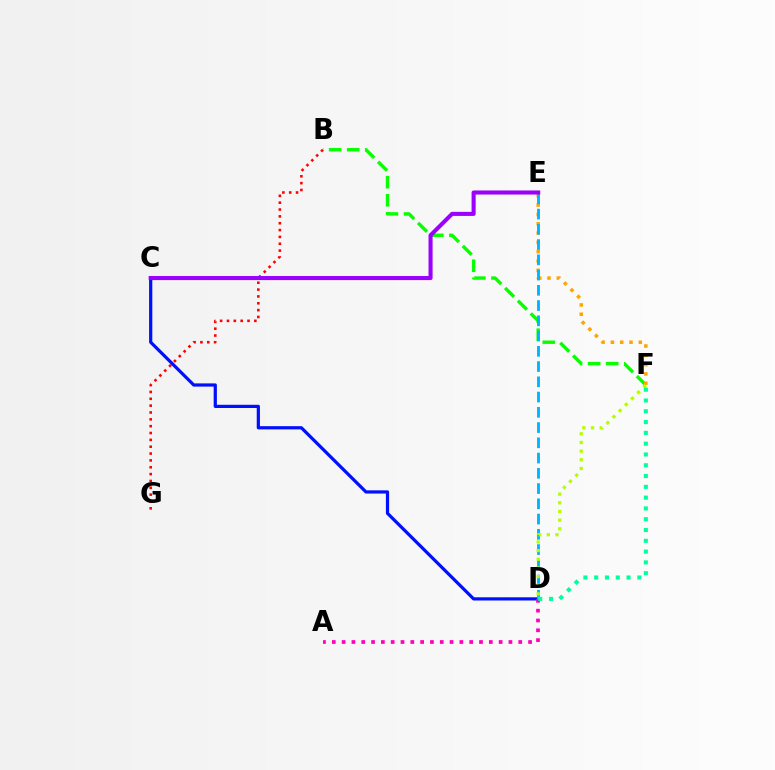{('B', 'F'): [{'color': '#08ff00', 'line_style': 'dashed', 'thickness': 2.45}], ('B', 'G'): [{'color': '#ff0000', 'line_style': 'dotted', 'thickness': 1.86}], ('C', 'D'): [{'color': '#0010ff', 'line_style': 'solid', 'thickness': 2.32}], ('A', 'D'): [{'color': '#ff00bd', 'line_style': 'dotted', 'thickness': 2.67}], ('E', 'F'): [{'color': '#ffa500', 'line_style': 'dotted', 'thickness': 2.53}], ('D', 'E'): [{'color': '#00b5ff', 'line_style': 'dashed', 'thickness': 2.07}], ('C', 'E'): [{'color': '#9b00ff', 'line_style': 'solid', 'thickness': 2.93}], ('D', 'F'): [{'color': '#b3ff00', 'line_style': 'dotted', 'thickness': 2.35}, {'color': '#00ff9d', 'line_style': 'dotted', 'thickness': 2.93}]}